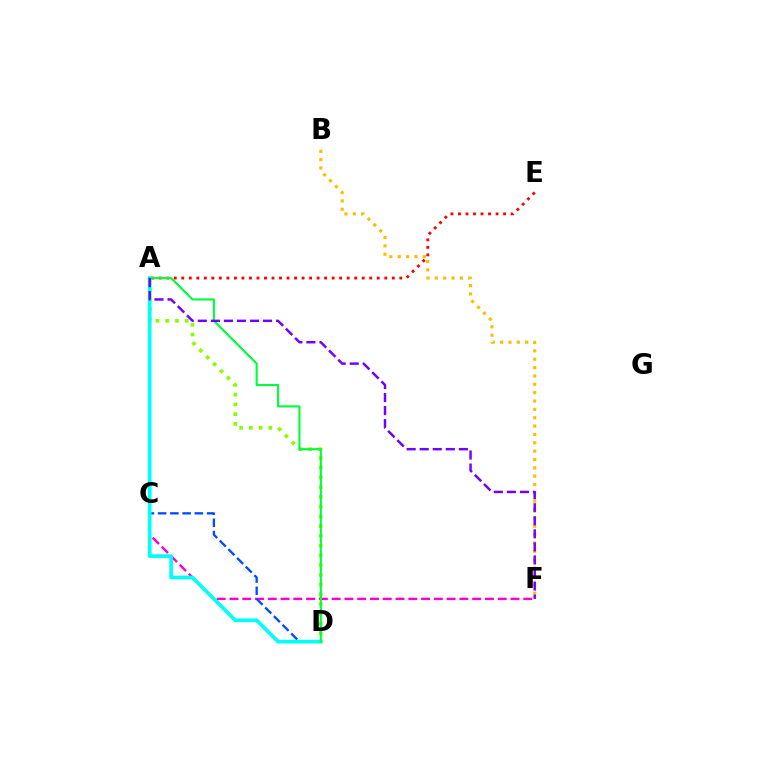{('A', 'E'): [{'color': '#ff0000', 'line_style': 'dotted', 'thickness': 2.04}], ('C', 'F'): [{'color': '#ff00cf', 'line_style': 'dashed', 'thickness': 1.74}], ('C', 'D'): [{'color': '#004bff', 'line_style': 'dashed', 'thickness': 1.66}], ('A', 'D'): [{'color': '#84ff00', 'line_style': 'dotted', 'thickness': 2.65}, {'color': '#00fff6', 'line_style': 'solid', 'thickness': 2.67}, {'color': '#00ff39', 'line_style': 'solid', 'thickness': 1.52}], ('B', 'F'): [{'color': '#ffbd00', 'line_style': 'dotted', 'thickness': 2.27}], ('A', 'F'): [{'color': '#7200ff', 'line_style': 'dashed', 'thickness': 1.77}]}